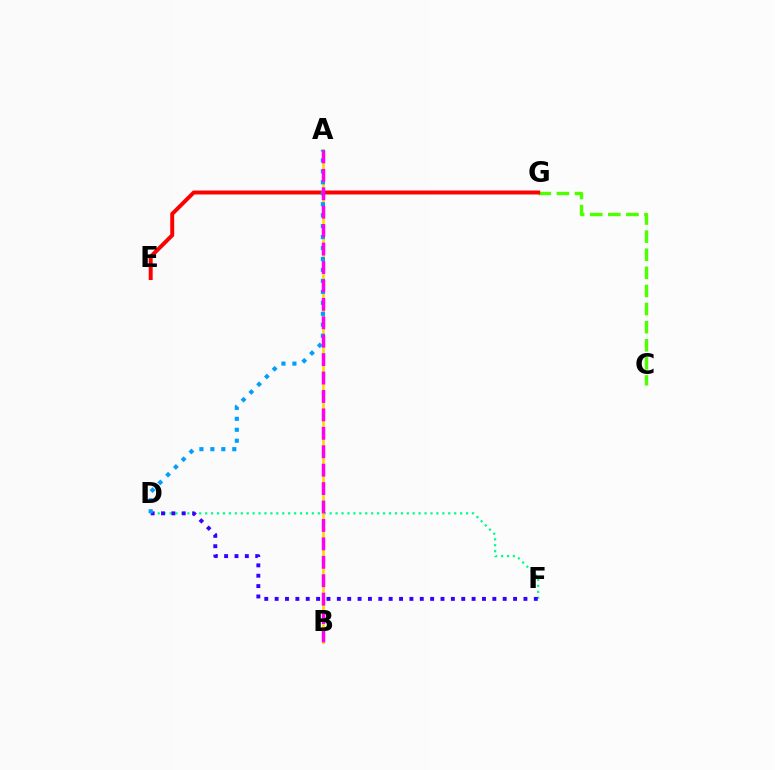{('D', 'F'): [{'color': '#00ff86', 'line_style': 'dotted', 'thickness': 1.61}, {'color': '#3700ff', 'line_style': 'dotted', 'thickness': 2.82}], ('A', 'B'): [{'color': '#ffd500', 'line_style': 'solid', 'thickness': 1.9}, {'color': '#ff00ed', 'line_style': 'dashed', 'thickness': 2.5}], ('C', 'G'): [{'color': '#4fff00', 'line_style': 'dashed', 'thickness': 2.46}], ('E', 'G'): [{'color': '#ff0000', 'line_style': 'solid', 'thickness': 2.84}], ('A', 'D'): [{'color': '#009eff', 'line_style': 'dotted', 'thickness': 2.98}]}